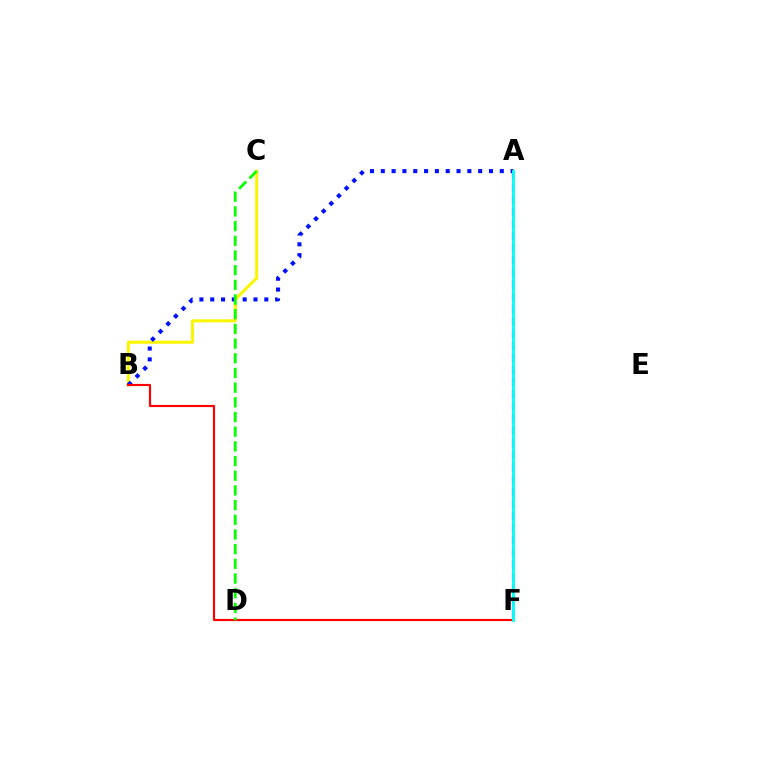{('A', 'F'): [{'color': '#ee00ff', 'line_style': 'dashed', 'thickness': 1.65}, {'color': '#00fff6', 'line_style': 'solid', 'thickness': 2.06}], ('B', 'C'): [{'color': '#fcf500', 'line_style': 'solid', 'thickness': 2.2}], ('A', 'B'): [{'color': '#0010ff', 'line_style': 'dotted', 'thickness': 2.94}], ('B', 'F'): [{'color': '#ff0000', 'line_style': 'solid', 'thickness': 1.56}], ('C', 'D'): [{'color': '#08ff00', 'line_style': 'dashed', 'thickness': 1.99}]}